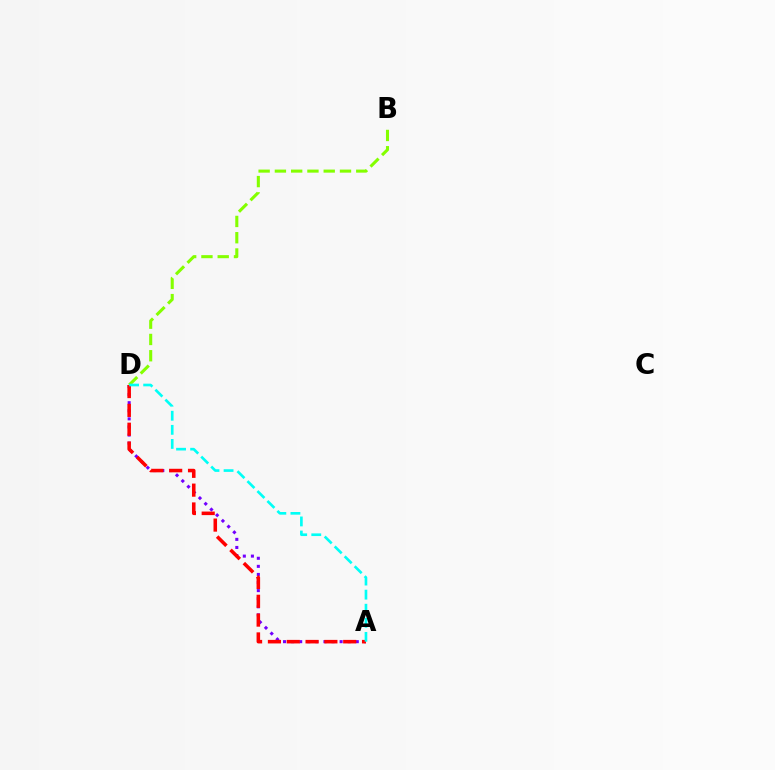{('B', 'D'): [{'color': '#84ff00', 'line_style': 'dashed', 'thickness': 2.21}], ('A', 'D'): [{'color': '#7200ff', 'line_style': 'dotted', 'thickness': 2.2}, {'color': '#ff0000', 'line_style': 'dashed', 'thickness': 2.56}, {'color': '#00fff6', 'line_style': 'dashed', 'thickness': 1.91}]}